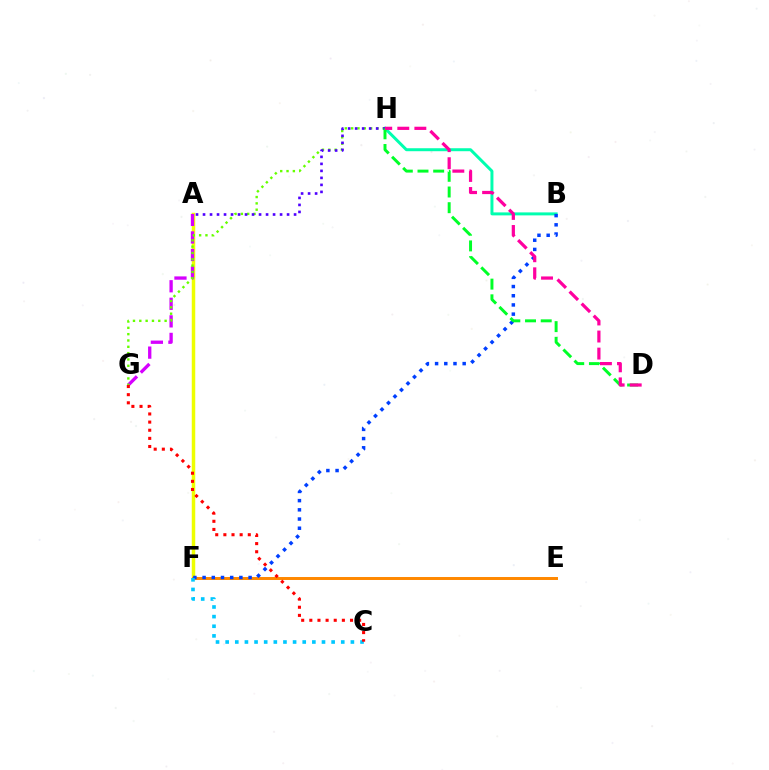{('B', 'H'): [{'color': '#00ffaf', 'line_style': 'solid', 'thickness': 2.14}], ('A', 'F'): [{'color': '#eeff00', 'line_style': 'solid', 'thickness': 2.51}], ('E', 'F'): [{'color': '#ff8800', 'line_style': 'solid', 'thickness': 2.14}], ('A', 'G'): [{'color': '#d600ff', 'line_style': 'dashed', 'thickness': 2.38}], ('B', 'F'): [{'color': '#003fff', 'line_style': 'dotted', 'thickness': 2.5}], ('G', 'H'): [{'color': '#66ff00', 'line_style': 'dotted', 'thickness': 1.72}], ('A', 'H'): [{'color': '#4f00ff', 'line_style': 'dotted', 'thickness': 1.9}], ('C', 'F'): [{'color': '#00c7ff', 'line_style': 'dotted', 'thickness': 2.62}], ('D', 'H'): [{'color': '#00ff27', 'line_style': 'dashed', 'thickness': 2.13}, {'color': '#ff00a0', 'line_style': 'dashed', 'thickness': 2.32}], ('C', 'G'): [{'color': '#ff0000', 'line_style': 'dotted', 'thickness': 2.21}]}